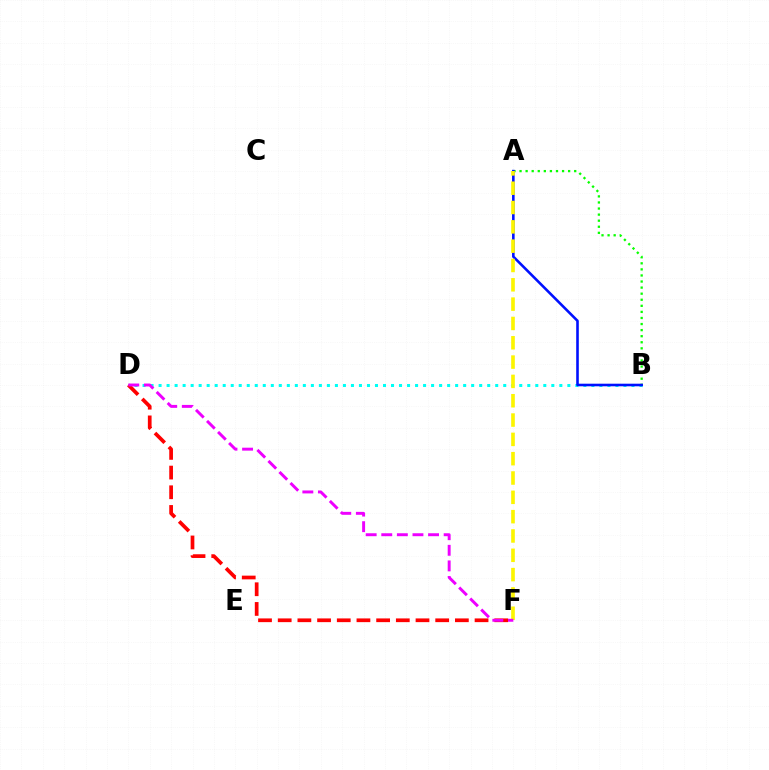{('B', 'D'): [{'color': '#00fff6', 'line_style': 'dotted', 'thickness': 2.18}], ('D', 'F'): [{'color': '#ff0000', 'line_style': 'dashed', 'thickness': 2.67}, {'color': '#ee00ff', 'line_style': 'dashed', 'thickness': 2.12}], ('A', 'B'): [{'color': '#08ff00', 'line_style': 'dotted', 'thickness': 1.65}, {'color': '#0010ff', 'line_style': 'solid', 'thickness': 1.87}], ('A', 'F'): [{'color': '#fcf500', 'line_style': 'dashed', 'thickness': 2.62}]}